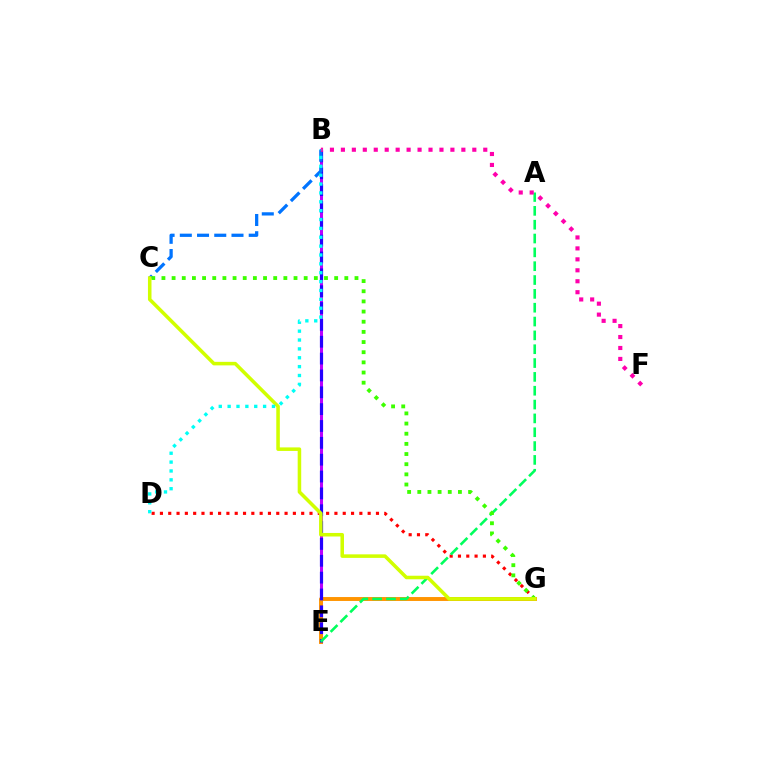{('B', 'E'): [{'color': '#b900ff', 'line_style': 'solid', 'thickness': 2.18}, {'color': '#2500ff', 'line_style': 'dashed', 'thickness': 2.29}], ('E', 'G'): [{'color': '#ff9400', 'line_style': 'solid', 'thickness': 2.82}], ('D', 'G'): [{'color': '#ff0000', 'line_style': 'dotted', 'thickness': 2.26}], ('A', 'E'): [{'color': '#00ff5c', 'line_style': 'dashed', 'thickness': 1.88}], ('B', 'C'): [{'color': '#0074ff', 'line_style': 'dashed', 'thickness': 2.34}], ('C', 'G'): [{'color': '#3dff00', 'line_style': 'dotted', 'thickness': 2.76}, {'color': '#d1ff00', 'line_style': 'solid', 'thickness': 2.55}], ('B', 'F'): [{'color': '#ff00ac', 'line_style': 'dotted', 'thickness': 2.98}], ('B', 'D'): [{'color': '#00fff6', 'line_style': 'dotted', 'thickness': 2.41}]}